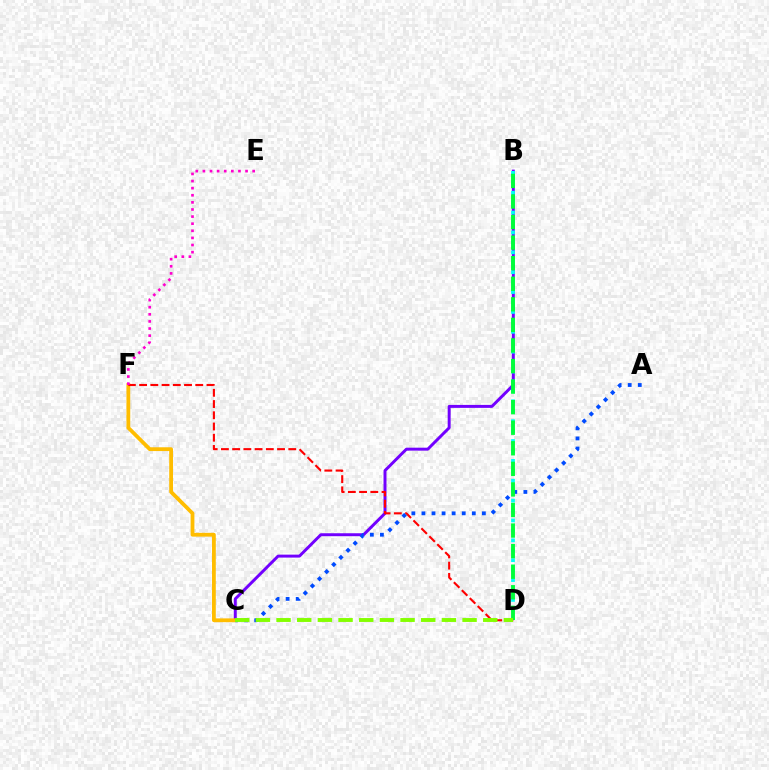{('B', 'C'): [{'color': '#7200ff', 'line_style': 'solid', 'thickness': 2.13}], ('B', 'D'): [{'color': '#00fff6', 'line_style': 'dotted', 'thickness': 2.7}, {'color': '#00ff39', 'line_style': 'dashed', 'thickness': 2.79}], ('C', 'F'): [{'color': '#ffbd00', 'line_style': 'solid', 'thickness': 2.73}], ('D', 'F'): [{'color': '#ff0000', 'line_style': 'dashed', 'thickness': 1.53}], ('A', 'C'): [{'color': '#004bff', 'line_style': 'dotted', 'thickness': 2.74}], ('E', 'F'): [{'color': '#ff00cf', 'line_style': 'dotted', 'thickness': 1.93}], ('C', 'D'): [{'color': '#84ff00', 'line_style': 'dashed', 'thickness': 2.81}]}